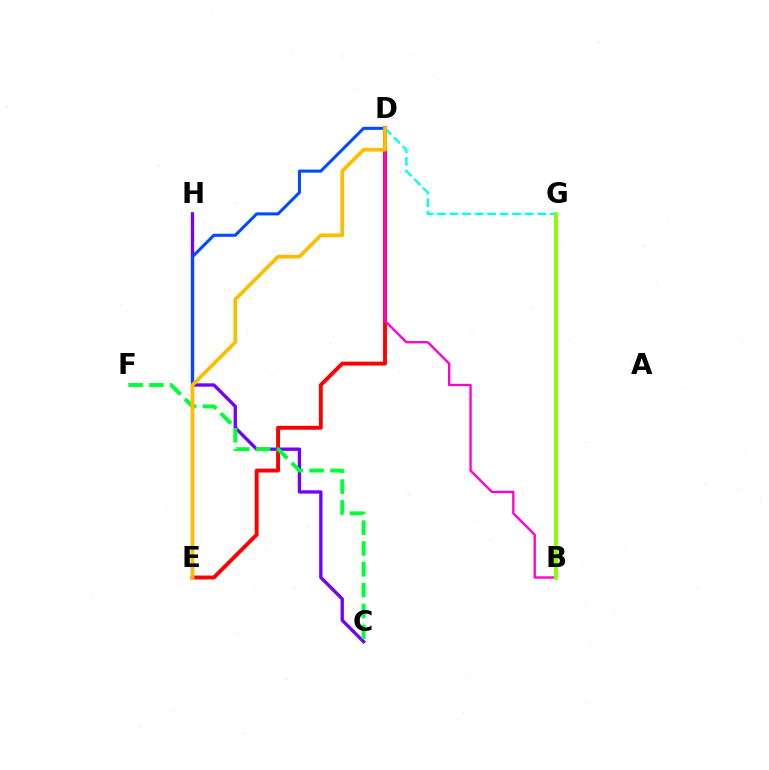{('D', 'G'): [{'color': '#00fff6', 'line_style': 'dashed', 'thickness': 1.7}], ('D', 'E'): [{'color': '#ff0000', 'line_style': 'solid', 'thickness': 2.81}, {'color': '#004bff', 'line_style': 'solid', 'thickness': 2.21}, {'color': '#ffbd00', 'line_style': 'solid', 'thickness': 2.69}], ('B', 'D'): [{'color': '#ff00cf', 'line_style': 'solid', 'thickness': 1.69}], ('C', 'H'): [{'color': '#7200ff', 'line_style': 'solid', 'thickness': 2.4}], ('B', 'G'): [{'color': '#84ff00', 'line_style': 'solid', 'thickness': 2.75}], ('C', 'F'): [{'color': '#00ff39', 'line_style': 'dashed', 'thickness': 2.83}]}